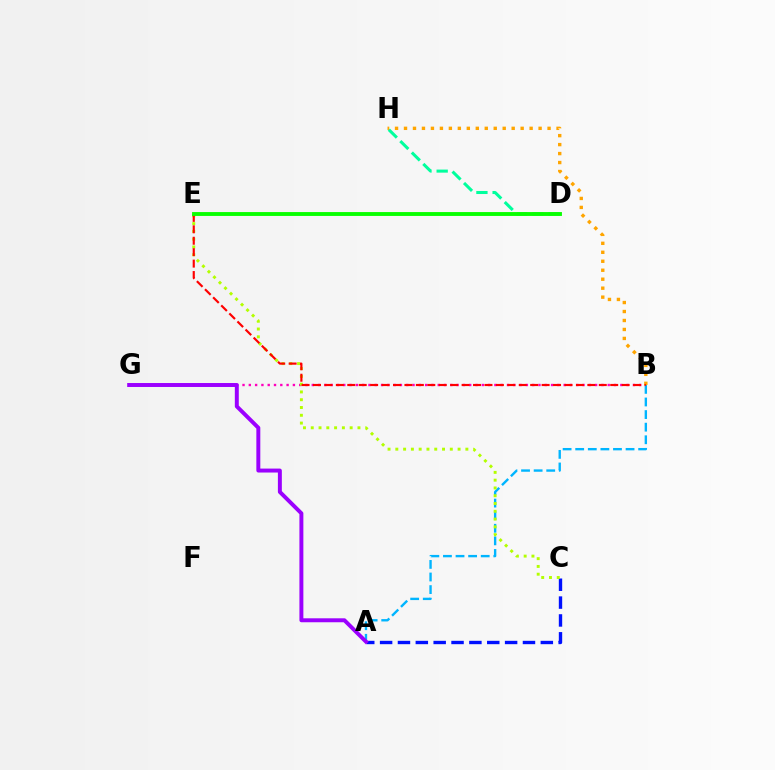{('B', 'G'): [{'color': '#ff00bd', 'line_style': 'dotted', 'thickness': 1.71}], ('A', 'C'): [{'color': '#0010ff', 'line_style': 'dashed', 'thickness': 2.43}], ('A', 'B'): [{'color': '#00b5ff', 'line_style': 'dashed', 'thickness': 1.71}], ('B', 'H'): [{'color': '#ffa500', 'line_style': 'dotted', 'thickness': 2.44}], ('A', 'G'): [{'color': '#9b00ff', 'line_style': 'solid', 'thickness': 2.85}], ('C', 'E'): [{'color': '#b3ff00', 'line_style': 'dotted', 'thickness': 2.11}], ('D', 'H'): [{'color': '#00ff9d', 'line_style': 'dashed', 'thickness': 2.2}], ('B', 'E'): [{'color': '#ff0000', 'line_style': 'dashed', 'thickness': 1.55}], ('D', 'E'): [{'color': '#08ff00', 'line_style': 'solid', 'thickness': 2.78}]}